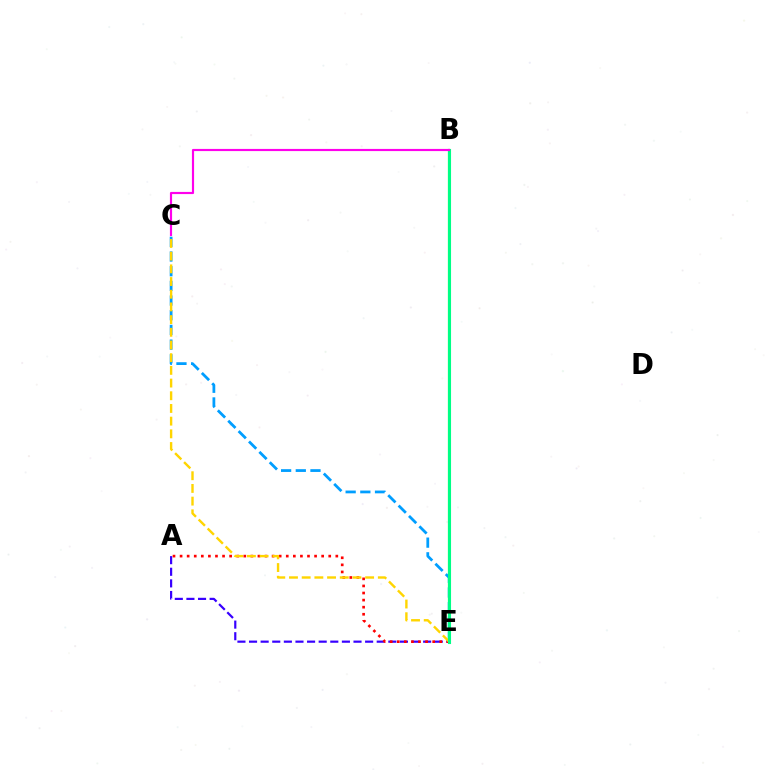{('B', 'E'): [{'color': '#4fff00', 'line_style': 'solid', 'thickness': 1.54}, {'color': '#00ff86', 'line_style': 'solid', 'thickness': 2.22}], ('A', 'E'): [{'color': '#3700ff', 'line_style': 'dashed', 'thickness': 1.58}, {'color': '#ff0000', 'line_style': 'dotted', 'thickness': 1.92}], ('C', 'E'): [{'color': '#009eff', 'line_style': 'dashed', 'thickness': 1.99}, {'color': '#ffd500', 'line_style': 'dashed', 'thickness': 1.72}], ('B', 'C'): [{'color': '#ff00ed', 'line_style': 'solid', 'thickness': 1.56}]}